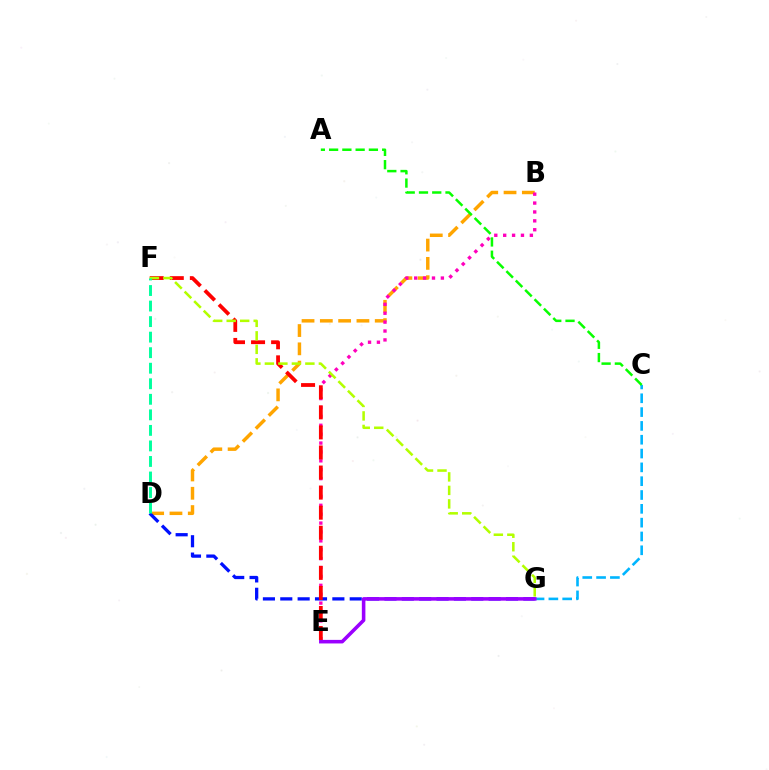{('B', 'D'): [{'color': '#ffa500', 'line_style': 'dashed', 'thickness': 2.49}], ('C', 'G'): [{'color': '#00b5ff', 'line_style': 'dashed', 'thickness': 1.88}], ('D', 'G'): [{'color': '#0010ff', 'line_style': 'dashed', 'thickness': 2.36}], ('B', 'E'): [{'color': '#ff00bd', 'line_style': 'dotted', 'thickness': 2.42}], ('E', 'F'): [{'color': '#ff0000', 'line_style': 'dashed', 'thickness': 2.73}], ('E', 'G'): [{'color': '#9b00ff', 'line_style': 'solid', 'thickness': 2.56}], ('F', 'G'): [{'color': '#b3ff00', 'line_style': 'dashed', 'thickness': 1.83}], ('A', 'C'): [{'color': '#08ff00', 'line_style': 'dashed', 'thickness': 1.8}], ('D', 'F'): [{'color': '#00ff9d', 'line_style': 'dashed', 'thickness': 2.11}]}